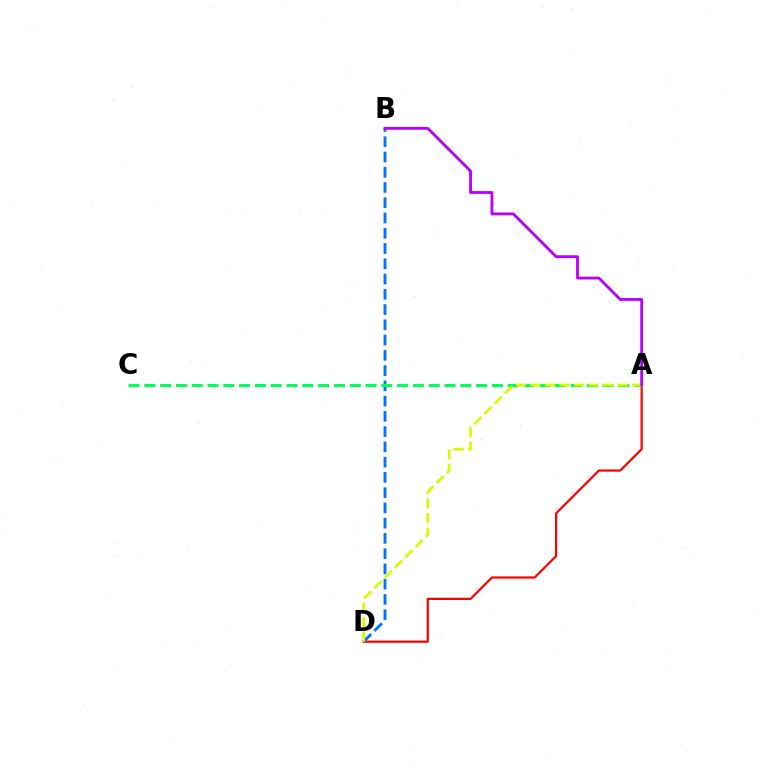{('A', 'D'): [{'color': '#ff0000', 'line_style': 'solid', 'thickness': 1.6}, {'color': '#d1ff00', 'line_style': 'dashed', 'thickness': 1.97}], ('B', 'D'): [{'color': '#0074ff', 'line_style': 'dashed', 'thickness': 2.07}], ('A', 'C'): [{'color': '#00ff5c', 'line_style': 'dashed', 'thickness': 2.15}], ('A', 'B'): [{'color': '#b900ff', 'line_style': 'solid', 'thickness': 2.03}]}